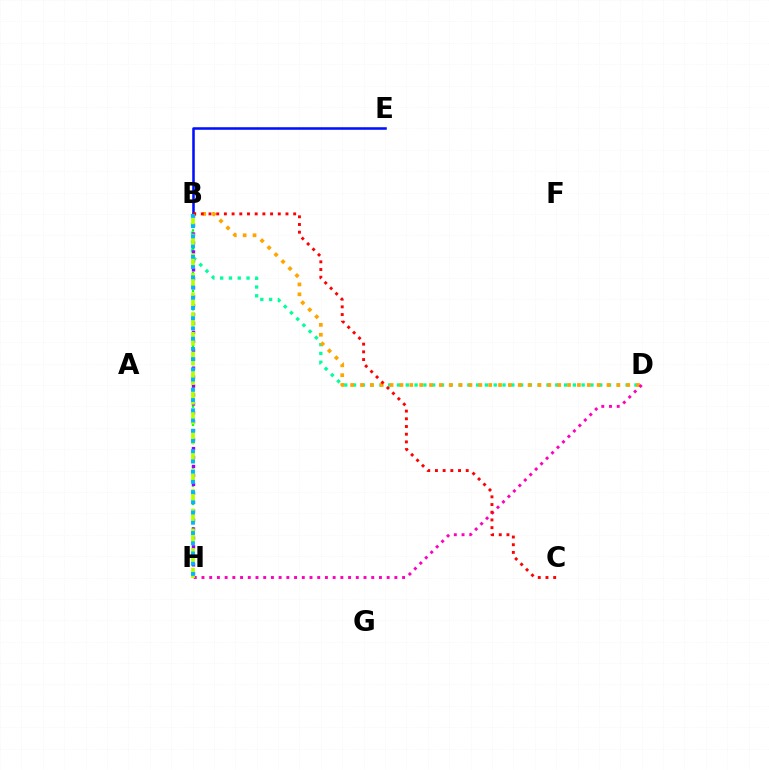{('B', 'D'): [{'color': '#00ff9d', 'line_style': 'dotted', 'thickness': 2.39}, {'color': '#ffa500', 'line_style': 'dotted', 'thickness': 2.68}], ('D', 'H'): [{'color': '#ff00bd', 'line_style': 'dotted', 'thickness': 2.1}], ('B', 'H'): [{'color': '#08ff00', 'line_style': 'dotted', 'thickness': 1.65}, {'color': '#9b00ff', 'line_style': 'dotted', 'thickness': 2.43}, {'color': '#b3ff00', 'line_style': 'dashed', 'thickness': 2.67}, {'color': '#00b5ff', 'line_style': 'dotted', 'thickness': 2.78}], ('B', 'E'): [{'color': '#0010ff', 'line_style': 'solid', 'thickness': 1.84}], ('B', 'C'): [{'color': '#ff0000', 'line_style': 'dotted', 'thickness': 2.09}]}